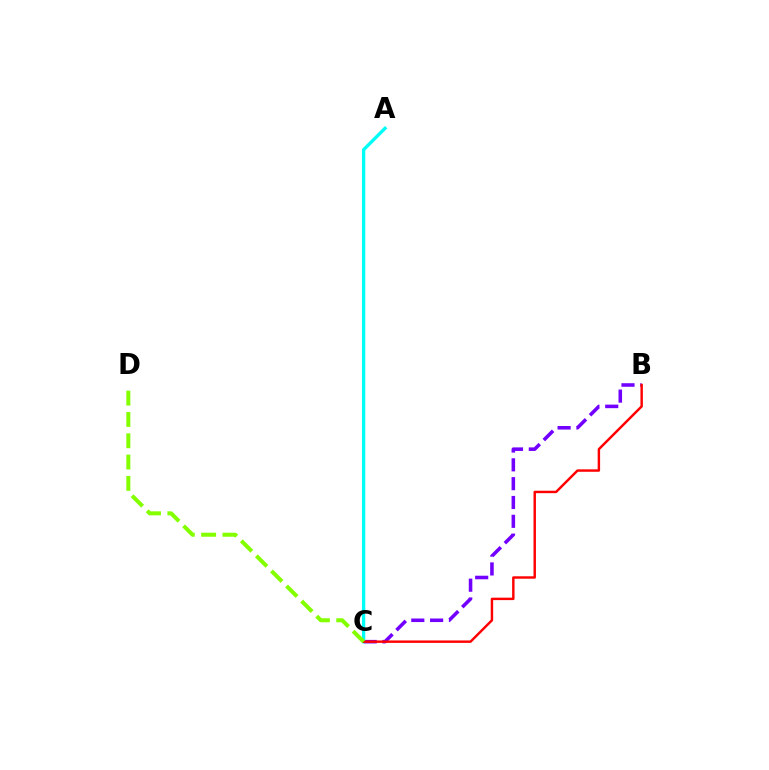{('B', 'C'): [{'color': '#7200ff', 'line_style': 'dashed', 'thickness': 2.56}, {'color': '#ff0000', 'line_style': 'solid', 'thickness': 1.75}], ('A', 'C'): [{'color': '#00fff6', 'line_style': 'solid', 'thickness': 2.39}], ('C', 'D'): [{'color': '#84ff00', 'line_style': 'dashed', 'thickness': 2.9}]}